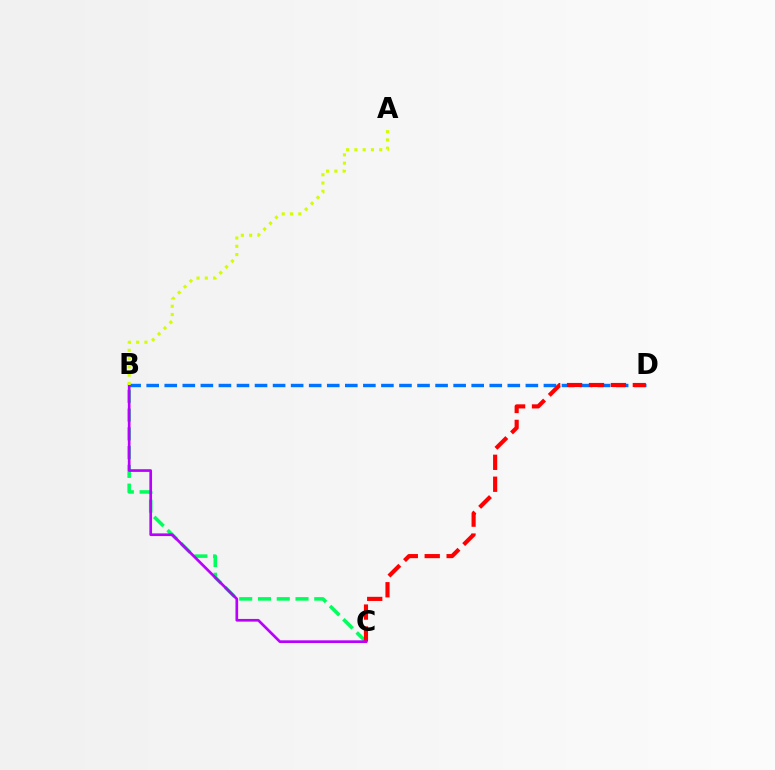{('B', 'C'): [{'color': '#00ff5c', 'line_style': 'dashed', 'thickness': 2.55}, {'color': '#b900ff', 'line_style': 'solid', 'thickness': 1.93}], ('B', 'D'): [{'color': '#0074ff', 'line_style': 'dashed', 'thickness': 2.45}], ('C', 'D'): [{'color': '#ff0000', 'line_style': 'dashed', 'thickness': 2.98}], ('A', 'B'): [{'color': '#d1ff00', 'line_style': 'dotted', 'thickness': 2.25}]}